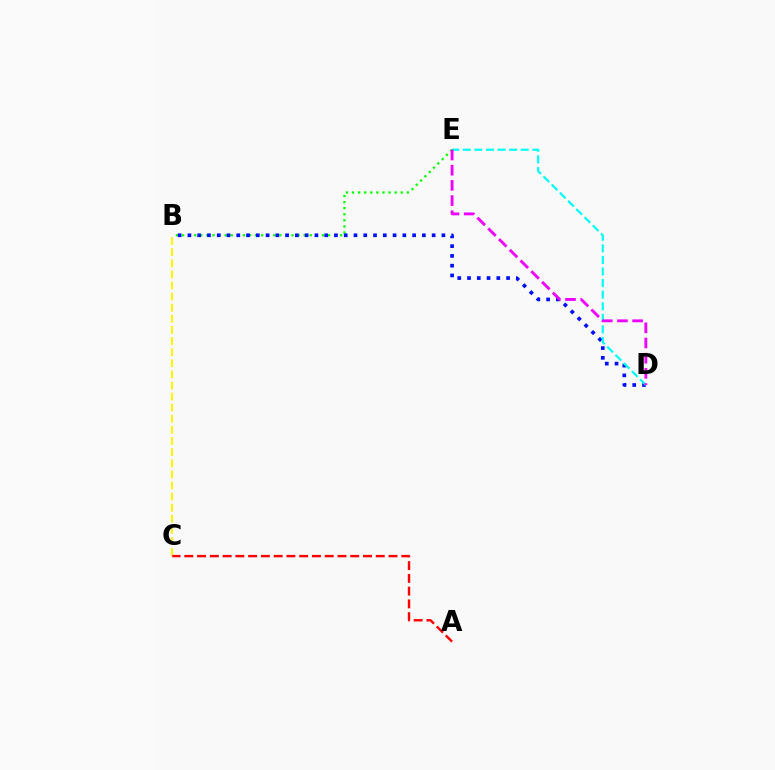{('B', 'E'): [{'color': '#08ff00', 'line_style': 'dotted', 'thickness': 1.65}], ('B', 'D'): [{'color': '#0010ff', 'line_style': 'dotted', 'thickness': 2.65}], ('D', 'E'): [{'color': '#00fff6', 'line_style': 'dashed', 'thickness': 1.57}, {'color': '#ee00ff', 'line_style': 'dashed', 'thickness': 2.06}], ('B', 'C'): [{'color': '#fcf500', 'line_style': 'dashed', 'thickness': 1.51}], ('A', 'C'): [{'color': '#ff0000', 'line_style': 'dashed', 'thickness': 1.73}]}